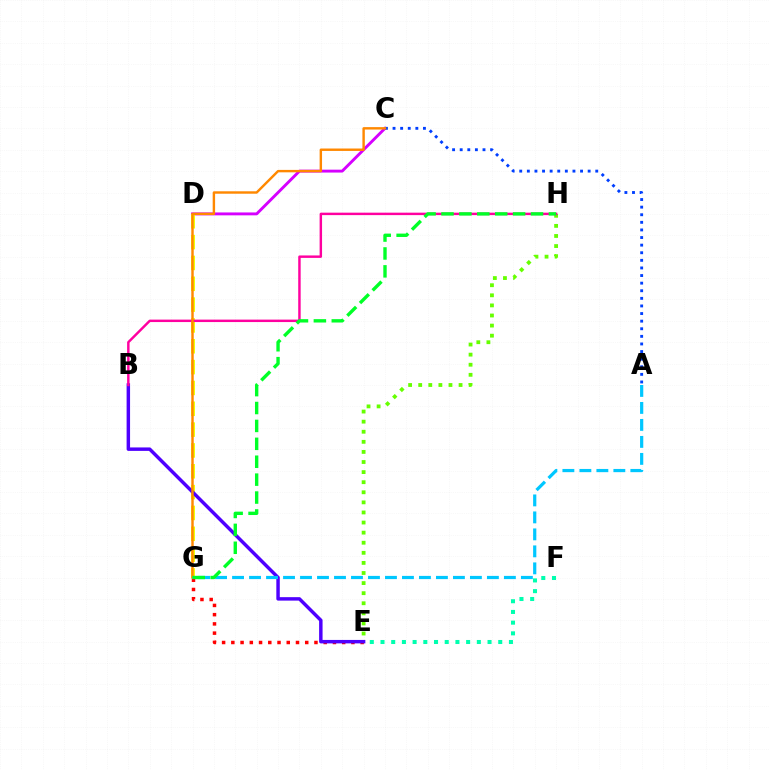{('C', 'D'): [{'color': '#d600ff', 'line_style': 'solid', 'thickness': 2.08}], ('D', 'G'): [{'color': '#eeff00', 'line_style': 'dashed', 'thickness': 2.83}], ('E', 'H'): [{'color': '#66ff00', 'line_style': 'dotted', 'thickness': 2.74}], ('A', 'C'): [{'color': '#003fff', 'line_style': 'dotted', 'thickness': 2.07}], ('E', 'G'): [{'color': '#ff0000', 'line_style': 'dotted', 'thickness': 2.51}], ('B', 'E'): [{'color': '#4f00ff', 'line_style': 'solid', 'thickness': 2.49}], ('B', 'H'): [{'color': '#ff00a0', 'line_style': 'solid', 'thickness': 1.76}], ('E', 'F'): [{'color': '#00ffaf', 'line_style': 'dotted', 'thickness': 2.91}], ('C', 'G'): [{'color': '#ff8800', 'line_style': 'solid', 'thickness': 1.74}], ('A', 'G'): [{'color': '#00c7ff', 'line_style': 'dashed', 'thickness': 2.31}], ('G', 'H'): [{'color': '#00ff27', 'line_style': 'dashed', 'thickness': 2.43}]}